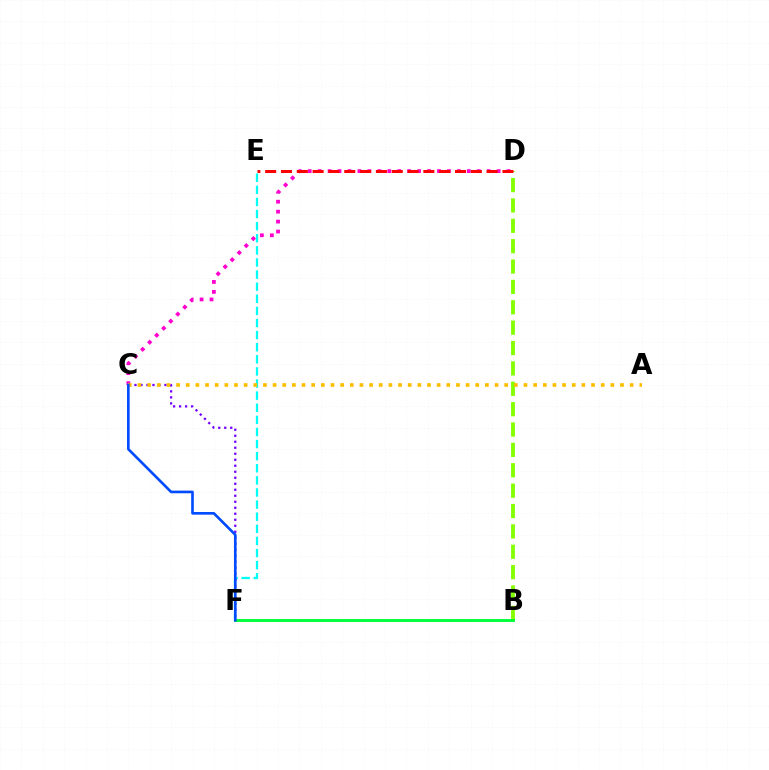{('E', 'F'): [{'color': '#00fff6', 'line_style': 'dashed', 'thickness': 1.64}], ('B', 'D'): [{'color': '#84ff00', 'line_style': 'dashed', 'thickness': 2.77}], ('C', 'D'): [{'color': '#ff00cf', 'line_style': 'dotted', 'thickness': 2.7}], ('B', 'F'): [{'color': '#00ff39', 'line_style': 'solid', 'thickness': 2.11}], ('C', 'F'): [{'color': '#7200ff', 'line_style': 'dotted', 'thickness': 1.63}, {'color': '#004bff', 'line_style': 'solid', 'thickness': 1.9}], ('A', 'C'): [{'color': '#ffbd00', 'line_style': 'dotted', 'thickness': 2.62}], ('D', 'E'): [{'color': '#ff0000', 'line_style': 'dashed', 'thickness': 2.15}]}